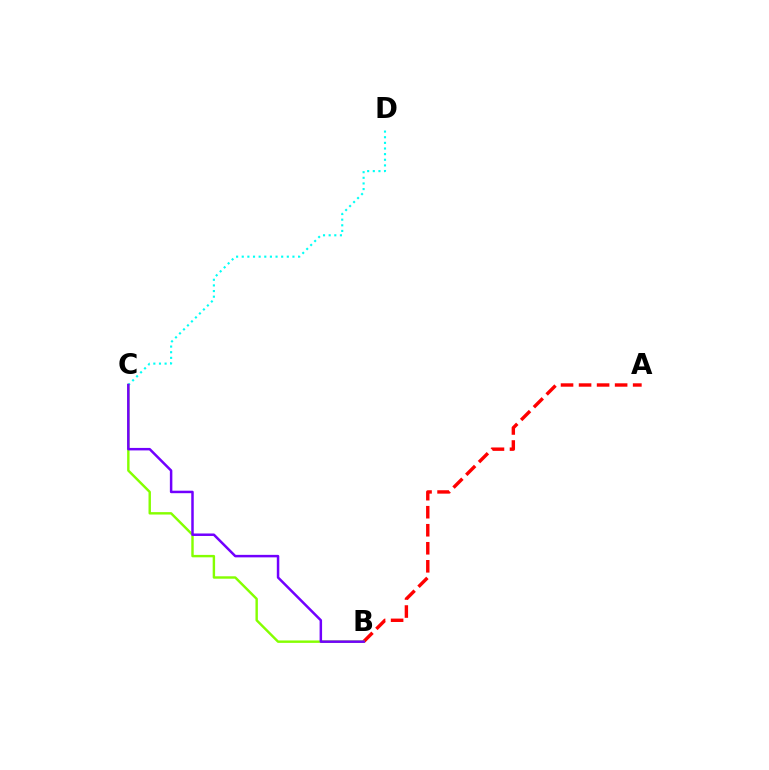{('A', 'B'): [{'color': '#ff0000', 'line_style': 'dashed', 'thickness': 2.45}], ('B', 'C'): [{'color': '#84ff00', 'line_style': 'solid', 'thickness': 1.74}, {'color': '#7200ff', 'line_style': 'solid', 'thickness': 1.79}], ('C', 'D'): [{'color': '#00fff6', 'line_style': 'dotted', 'thickness': 1.53}]}